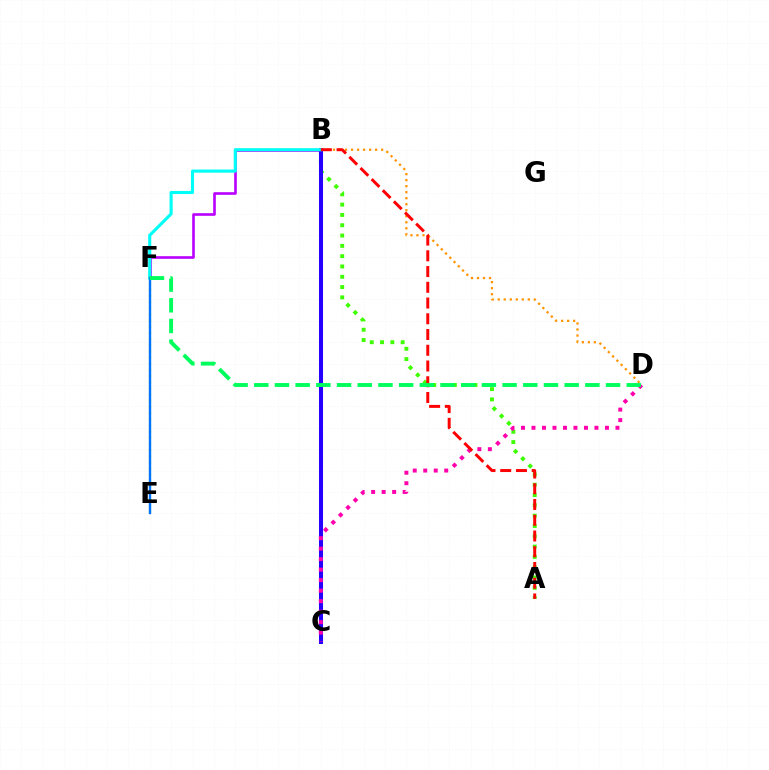{('B', 'F'): [{'color': '#b900ff', 'line_style': 'solid', 'thickness': 1.89}, {'color': '#00fff6', 'line_style': 'solid', 'thickness': 2.24}], ('E', 'F'): [{'color': '#d1ff00', 'line_style': 'dotted', 'thickness': 1.68}, {'color': '#0074ff', 'line_style': 'solid', 'thickness': 1.72}], ('B', 'D'): [{'color': '#ff9400', 'line_style': 'dotted', 'thickness': 1.64}], ('A', 'B'): [{'color': '#3dff00', 'line_style': 'dotted', 'thickness': 2.8}, {'color': '#ff0000', 'line_style': 'dashed', 'thickness': 2.14}], ('B', 'C'): [{'color': '#2500ff', 'line_style': 'solid', 'thickness': 2.91}], ('C', 'D'): [{'color': '#ff00ac', 'line_style': 'dotted', 'thickness': 2.85}], ('D', 'F'): [{'color': '#00ff5c', 'line_style': 'dashed', 'thickness': 2.81}]}